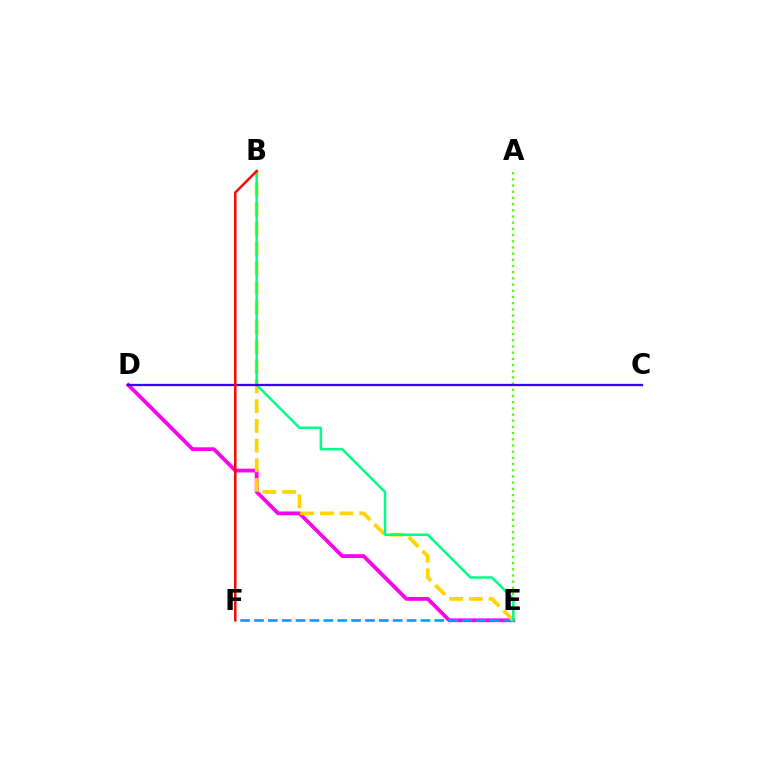{('D', 'E'): [{'color': '#ff00ed', 'line_style': 'solid', 'thickness': 2.72}], ('A', 'E'): [{'color': '#4fff00', 'line_style': 'dotted', 'thickness': 1.68}], ('E', 'F'): [{'color': '#009eff', 'line_style': 'dashed', 'thickness': 1.88}], ('B', 'E'): [{'color': '#ffd500', 'line_style': 'dashed', 'thickness': 2.68}, {'color': '#00ff86', 'line_style': 'solid', 'thickness': 1.81}], ('C', 'D'): [{'color': '#3700ff', 'line_style': 'solid', 'thickness': 1.64}], ('B', 'F'): [{'color': '#ff0000', 'line_style': 'solid', 'thickness': 1.76}]}